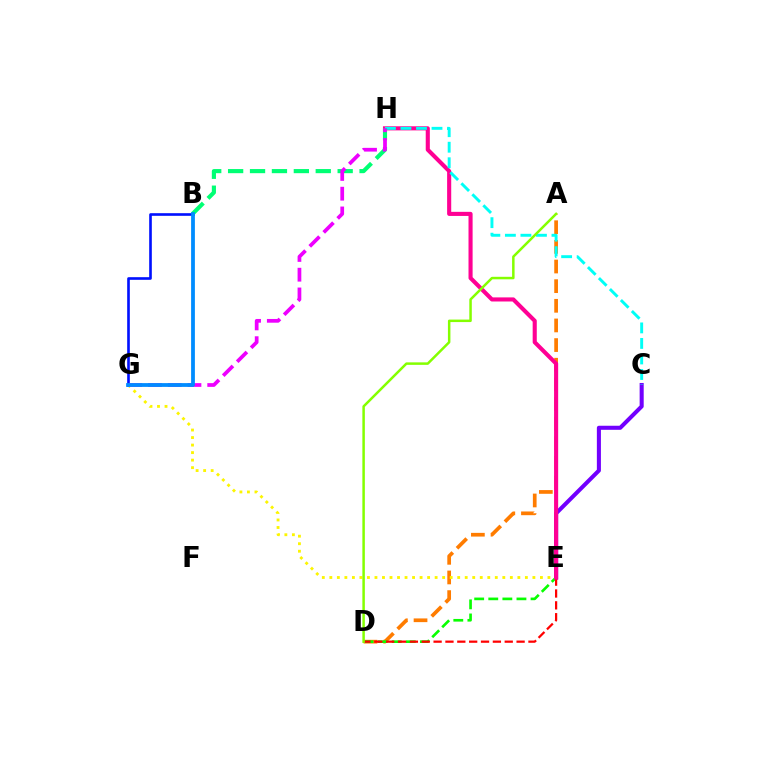{('A', 'D'): [{'color': '#ff7c00', 'line_style': 'dashed', 'thickness': 2.67}, {'color': '#84ff00', 'line_style': 'solid', 'thickness': 1.79}], ('E', 'G'): [{'color': '#fcf500', 'line_style': 'dotted', 'thickness': 2.04}], ('C', 'E'): [{'color': '#7200ff', 'line_style': 'solid', 'thickness': 2.92}], ('D', 'E'): [{'color': '#08ff00', 'line_style': 'dashed', 'thickness': 1.91}, {'color': '#ff0000', 'line_style': 'dashed', 'thickness': 1.61}], ('E', 'H'): [{'color': '#ff0094', 'line_style': 'solid', 'thickness': 2.95}], ('B', 'G'): [{'color': '#0010ff', 'line_style': 'solid', 'thickness': 1.9}, {'color': '#008cff', 'line_style': 'solid', 'thickness': 2.72}], ('C', 'H'): [{'color': '#00fff6', 'line_style': 'dashed', 'thickness': 2.11}], ('B', 'H'): [{'color': '#00ff74', 'line_style': 'dashed', 'thickness': 2.98}], ('G', 'H'): [{'color': '#ee00ff', 'line_style': 'dashed', 'thickness': 2.68}]}